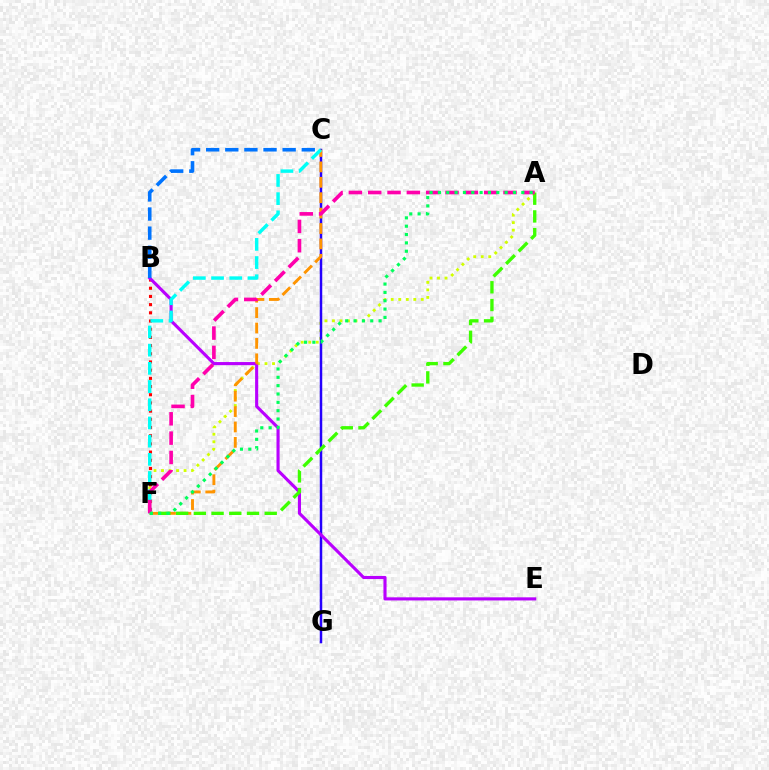{('A', 'F'): [{'color': '#d1ff00', 'line_style': 'dotted', 'thickness': 2.04}, {'color': '#3dff00', 'line_style': 'dashed', 'thickness': 2.41}, {'color': '#ff00ac', 'line_style': 'dashed', 'thickness': 2.63}, {'color': '#00ff5c', 'line_style': 'dotted', 'thickness': 2.27}], ('C', 'G'): [{'color': '#2500ff', 'line_style': 'solid', 'thickness': 1.79}], ('B', 'F'): [{'color': '#ff0000', 'line_style': 'dotted', 'thickness': 2.23}], ('B', 'E'): [{'color': '#b900ff', 'line_style': 'solid', 'thickness': 2.24}], ('C', 'F'): [{'color': '#ff9400', 'line_style': 'dashed', 'thickness': 2.09}, {'color': '#00fff6', 'line_style': 'dashed', 'thickness': 2.47}], ('B', 'C'): [{'color': '#0074ff', 'line_style': 'dashed', 'thickness': 2.6}]}